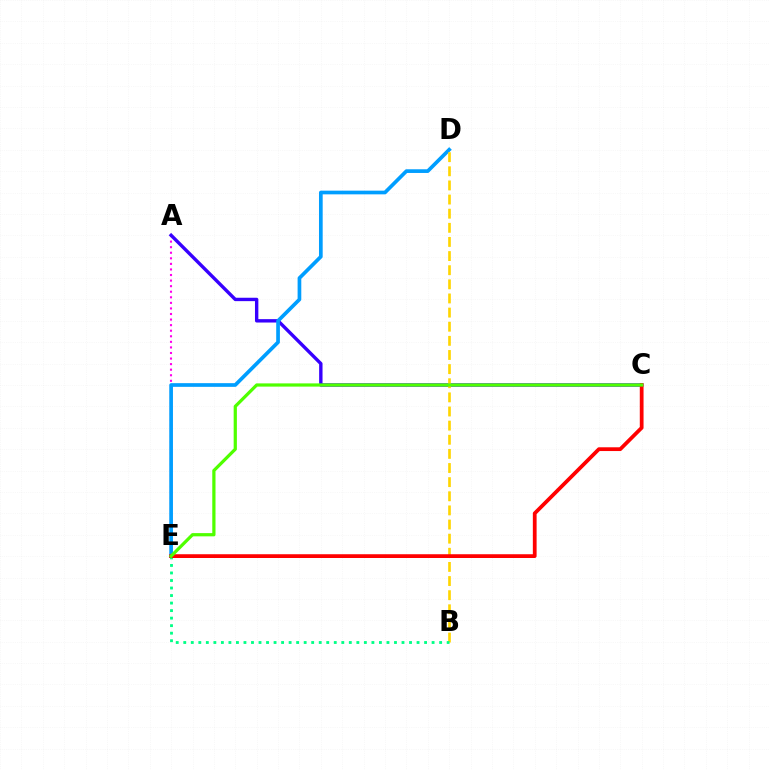{('A', 'E'): [{'color': '#ff00ed', 'line_style': 'dotted', 'thickness': 1.51}], ('A', 'C'): [{'color': '#3700ff', 'line_style': 'solid', 'thickness': 2.44}], ('D', 'E'): [{'color': '#009eff', 'line_style': 'solid', 'thickness': 2.66}], ('B', 'D'): [{'color': '#ffd500', 'line_style': 'dashed', 'thickness': 1.92}], ('B', 'E'): [{'color': '#00ff86', 'line_style': 'dotted', 'thickness': 2.04}], ('C', 'E'): [{'color': '#ff0000', 'line_style': 'solid', 'thickness': 2.71}, {'color': '#4fff00', 'line_style': 'solid', 'thickness': 2.32}]}